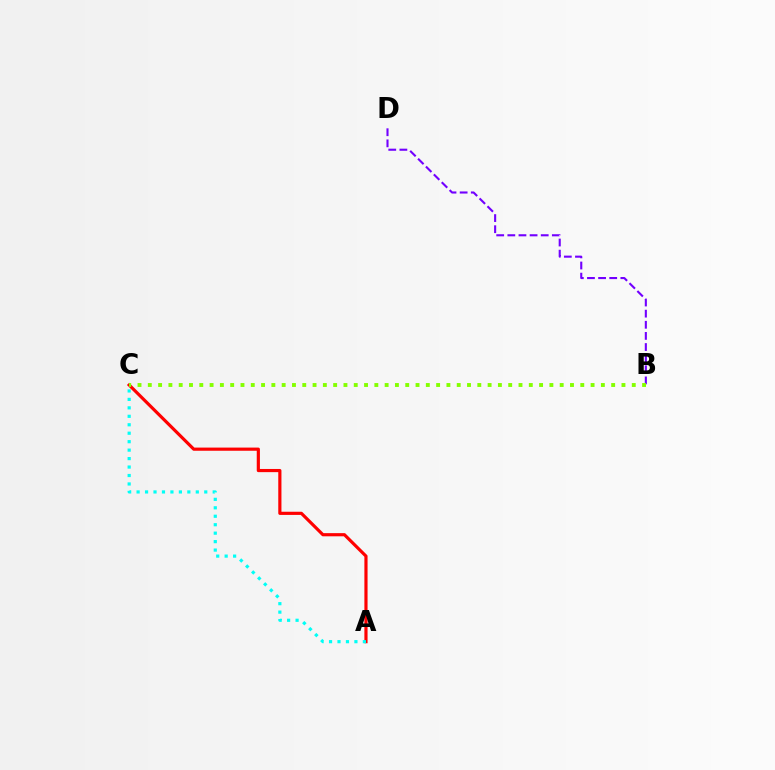{('A', 'C'): [{'color': '#ff0000', 'line_style': 'solid', 'thickness': 2.28}, {'color': '#00fff6', 'line_style': 'dotted', 'thickness': 2.3}], ('B', 'D'): [{'color': '#7200ff', 'line_style': 'dashed', 'thickness': 1.51}], ('B', 'C'): [{'color': '#84ff00', 'line_style': 'dotted', 'thickness': 2.8}]}